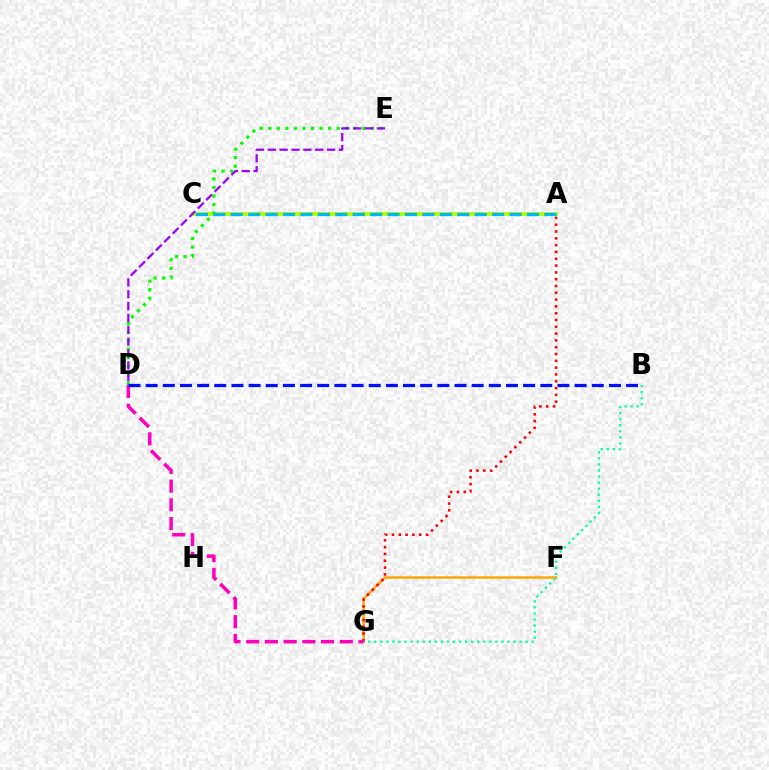{('A', 'C'): [{'color': '#b3ff00', 'line_style': 'solid', 'thickness': 2.81}, {'color': '#00b5ff', 'line_style': 'dashed', 'thickness': 2.37}], ('D', 'E'): [{'color': '#08ff00', 'line_style': 'dotted', 'thickness': 2.32}, {'color': '#9b00ff', 'line_style': 'dashed', 'thickness': 1.61}], ('F', 'G'): [{'color': '#ffa500', 'line_style': 'solid', 'thickness': 1.77}], ('A', 'G'): [{'color': '#ff0000', 'line_style': 'dotted', 'thickness': 1.85}], ('D', 'G'): [{'color': '#ff00bd', 'line_style': 'dashed', 'thickness': 2.54}], ('B', 'D'): [{'color': '#0010ff', 'line_style': 'dashed', 'thickness': 2.33}], ('B', 'G'): [{'color': '#00ff9d', 'line_style': 'dotted', 'thickness': 1.64}]}